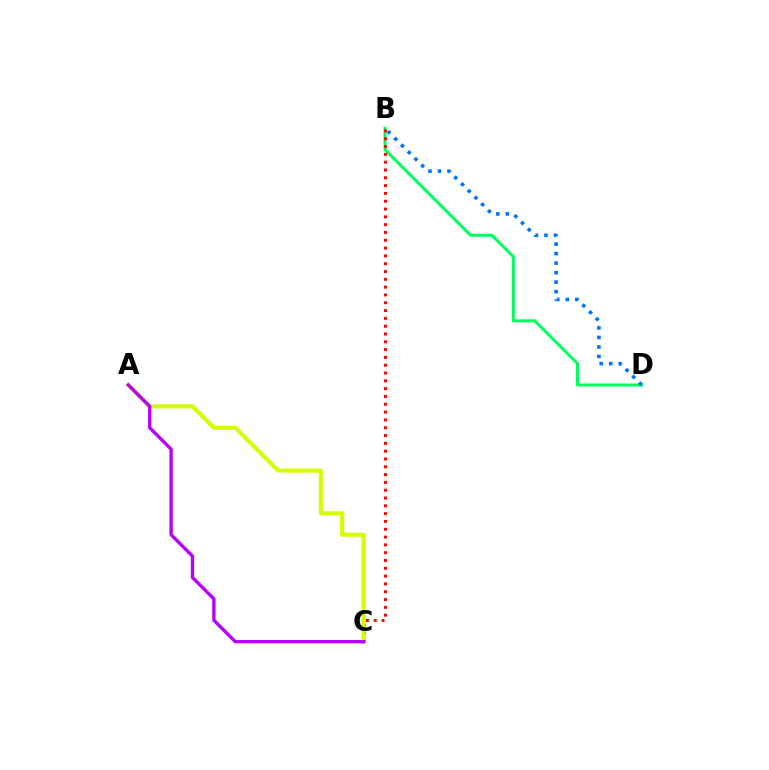{('B', 'D'): [{'color': '#00ff5c', 'line_style': 'solid', 'thickness': 2.16}, {'color': '#0074ff', 'line_style': 'dotted', 'thickness': 2.58}], ('B', 'C'): [{'color': '#ff0000', 'line_style': 'dotted', 'thickness': 2.12}], ('A', 'C'): [{'color': '#d1ff00', 'line_style': 'solid', 'thickness': 2.99}, {'color': '#b900ff', 'line_style': 'solid', 'thickness': 2.41}]}